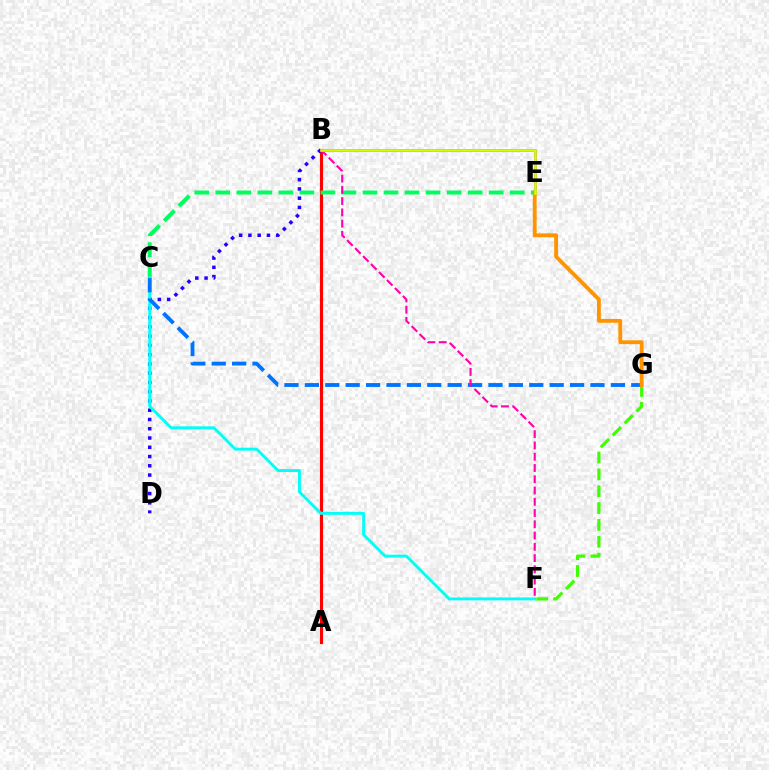{('A', 'B'): [{'color': '#ff0000', 'line_style': 'solid', 'thickness': 2.25}], ('C', 'E'): [{'color': '#00ff5c', 'line_style': 'dashed', 'thickness': 2.86}], ('B', 'D'): [{'color': '#2500ff', 'line_style': 'dotted', 'thickness': 2.52}], ('C', 'F'): [{'color': '#00fff6', 'line_style': 'solid', 'thickness': 2.1}], ('C', 'G'): [{'color': '#0074ff', 'line_style': 'dashed', 'thickness': 2.77}], ('F', 'G'): [{'color': '#3dff00', 'line_style': 'dashed', 'thickness': 2.29}], ('B', 'F'): [{'color': '#ff00ac', 'line_style': 'dashed', 'thickness': 1.53}], ('B', 'E'): [{'color': '#b900ff', 'line_style': 'solid', 'thickness': 1.87}, {'color': '#d1ff00', 'line_style': 'solid', 'thickness': 1.91}], ('E', 'G'): [{'color': '#ff9400', 'line_style': 'solid', 'thickness': 2.76}]}